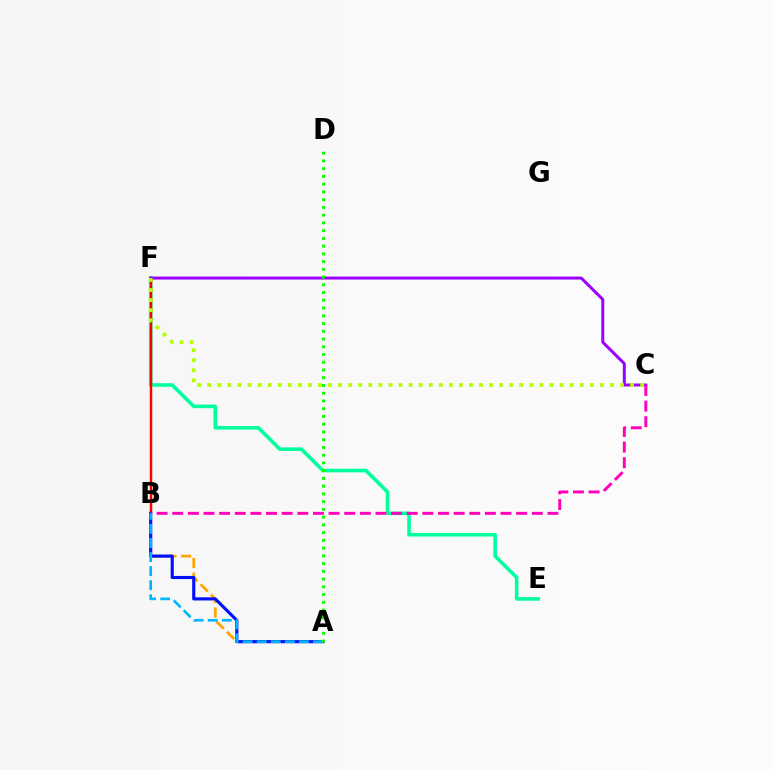{('E', 'F'): [{'color': '#00ff9d', 'line_style': 'solid', 'thickness': 2.59}], ('B', 'F'): [{'color': '#ff0000', 'line_style': 'solid', 'thickness': 1.75}], ('A', 'B'): [{'color': '#ffa500', 'line_style': 'dashed', 'thickness': 1.99}, {'color': '#0010ff', 'line_style': 'solid', 'thickness': 2.25}, {'color': '#00b5ff', 'line_style': 'dashed', 'thickness': 1.91}], ('C', 'F'): [{'color': '#9b00ff', 'line_style': 'solid', 'thickness': 2.14}, {'color': '#b3ff00', 'line_style': 'dotted', 'thickness': 2.74}], ('B', 'C'): [{'color': '#ff00bd', 'line_style': 'dashed', 'thickness': 2.12}], ('A', 'D'): [{'color': '#08ff00', 'line_style': 'dotted', 'thickness': 2.1}]}